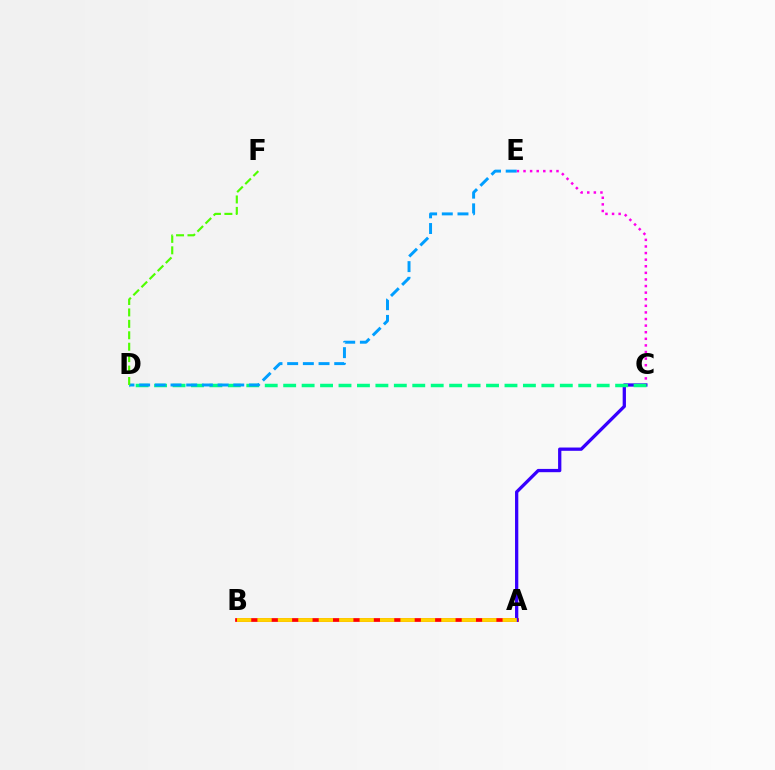{('C', 'E'): [{'color': '#ff00ed', 'line_style': 'dotted', 'thickness': 1.79}], ('A', 'B'): [{'color': '#ff0000', 'line_style': 'solid', 'thickness': 2.68}, {'color': '#ffd500', 'line_style': 'dashed', 'thickness': 2.78}], ('A', 'C'): [{'color': '#3700ff', 'line_style': 'solid', 'thickness': 2.36}], ('C', 'D'): [{'color': '#00ff86', 'line_style': 'dashed', 'thickness': 2.51}], ('D', 'E'): [{'color': '#009eff', 'line_style': 'dashed', 'thickness': 2.13}], ('D', 'F'): [{'color': '#4fff00', 'line_style': 'dashed', 'thickness': 1.55}]}